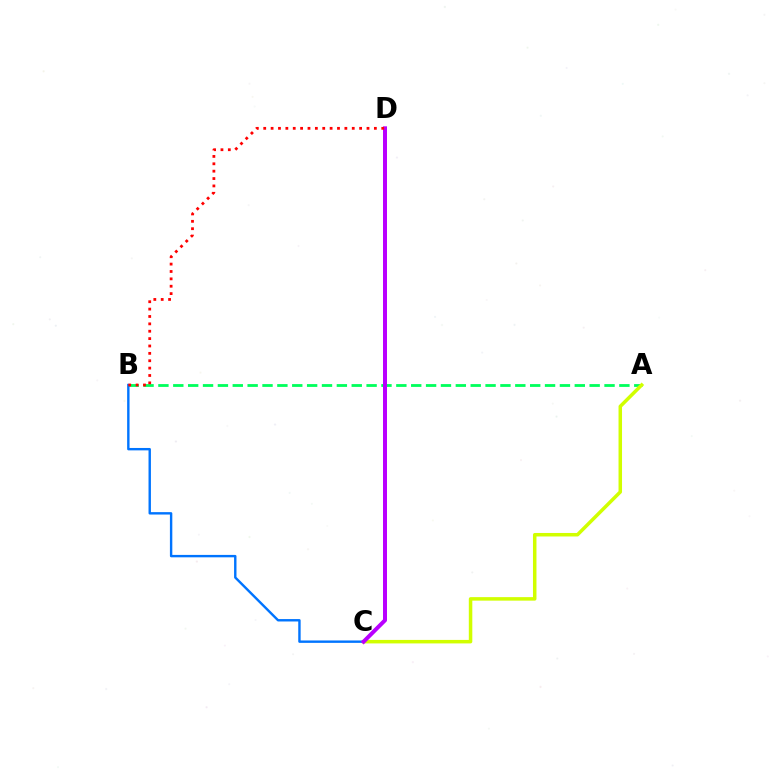{('A', 'B'): [{'color': '#00ff5c', 'line_style': 'dashed', 'thickness': 2.02}], ('A', 'C'): [{'color': '#d1ff00', 'line_style': 'solid', 'thickness': 2.52}], ('B', 'C'): [{'color': '#0074ff', 'line_style': 'solid', 'thickness': 1.73}], ('C', 'D'): [{'color': '#b900ff', 'line_style': 'solid', 'thickness': 2.88}], ('B', 'D'): [{'color': '#ff0000', 'line_style': 'dotted', 'thickness': 2.0}]}